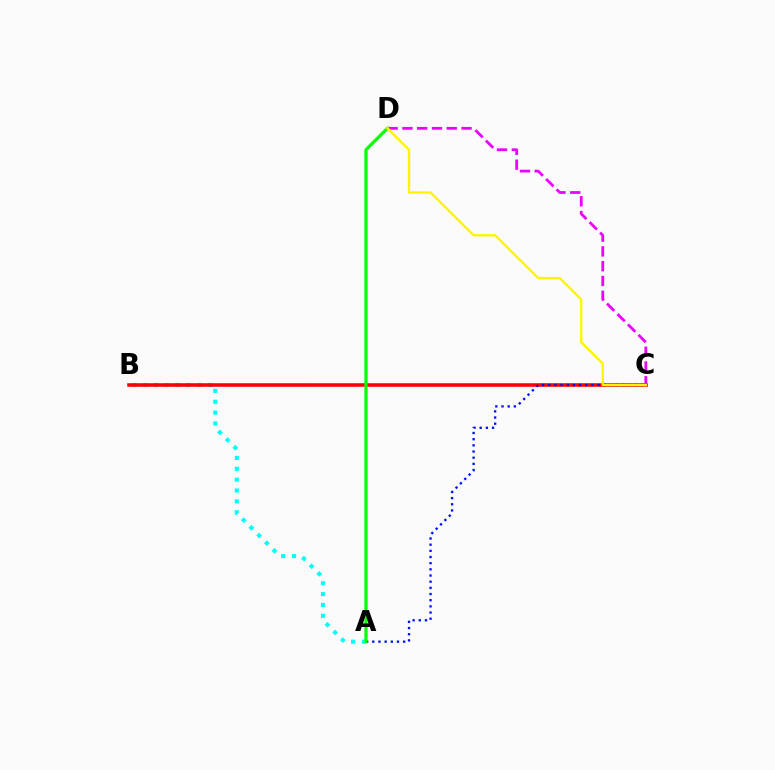{('A', 'B'): [{'color': '#00fff6', 'line_style': 'dotted', 'thickness': 2.95}], ('B', 'C'): [{'color': '#ff0000', 'line_style': 'solid', 'thickness': 2.57}], ('A', 'C'): [{'color': '#0010ff', 'line_style': 'dotted', 'thickness': 1.68}], ('C', 'D'): [{'color': '#ee00ff', 'line_style': 'dashed', 'thickness': 2.01}, {'color': '#fcf500', 'line_style': 'solid', 'thickness': 1.68}], ('A', 'D'): [{'color': '#08ff00', 'line_style': 'solid', 'thickness': 2.32}]}